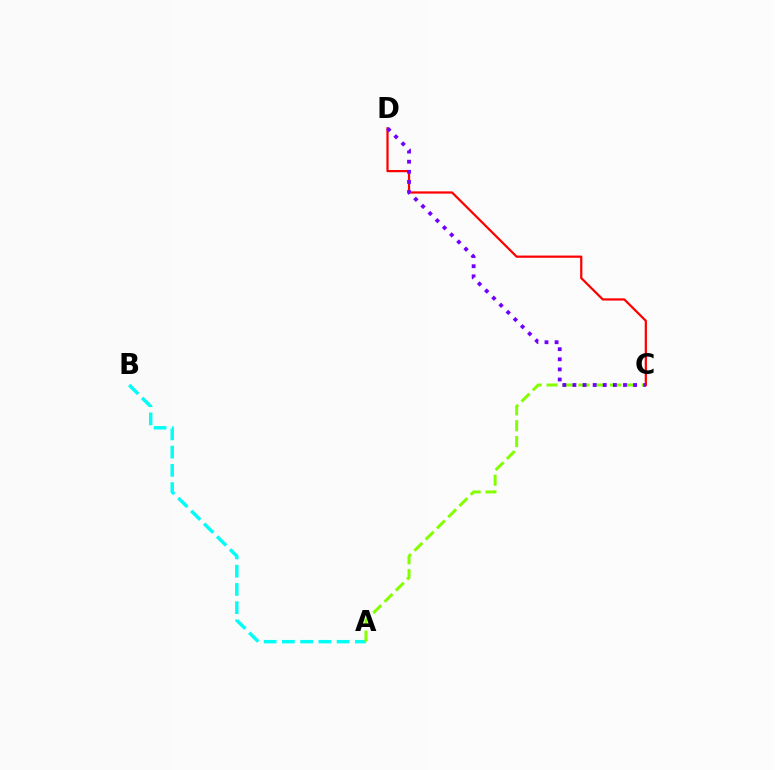{('A', 'B'): [{'color': '#00fff6', 'line_style': 'dashed', 'thickness': 2.48}], ('A', 'C'): [{'color': '#84ff00', 'line_style': 'dashed', 'thickness': 2.16}], ('C', 'D'): [{'color': '#ff0000', 'line_style': 'solid', 'thickness': 1.61}, {'color': '#7200ff', 'line_style': 'dotted', 'thickness': 2.75}]}